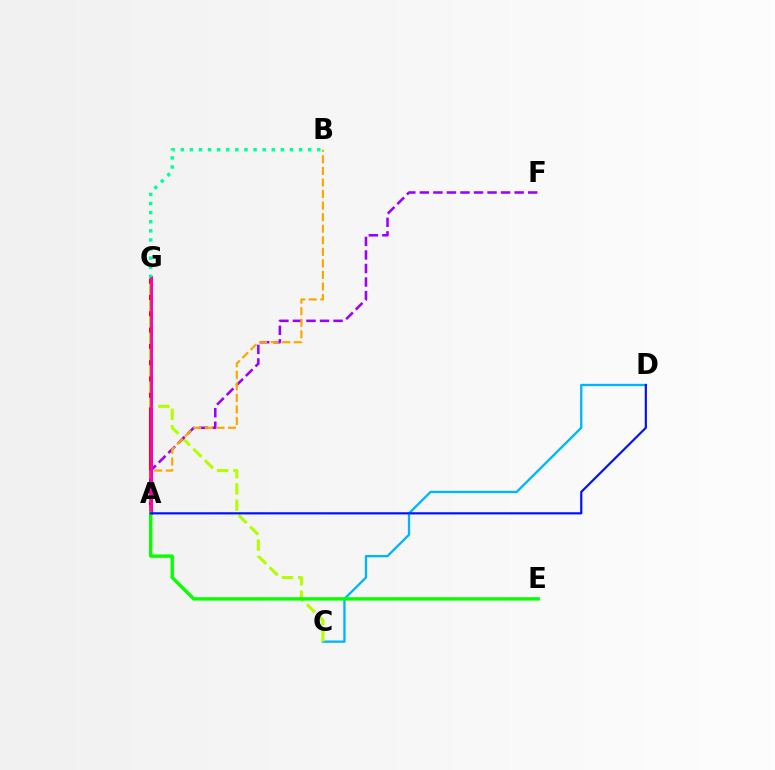{('C', 'D'): [{'color': '#00b5ff', 'line_style': 'solid', 'thickness': 1.66}], ('A', 'G'): [{'color': '#ff0000', 'line_style': 'solid', 'thickness': 2.87}, {'color': '#ff00bd', 'line_style': 'solid', 'thickness': 2.0}], ('C', 'G'): [{'color': '#b3ff00', 'line_style': 'dashed', 'thickness': 2.21}], ('A', 'F'): [{'color': '#9b00ff', 'line_style': 'dashed', 'thickness': 1.84}], ('B', 'G'): [{'color': '#00ff9d', 'line_style': 'dotted', 'thickness': 2.47}], ('A', 'B'): [{'color': '#ffa500', 'line_style': 'dashed', 'thickness': 1.57}], ('A', 'E'): [{'color': '#08ff00', 'line_style': 'solid', 'thickness': 2.45}], ('A', 'D'): [{'color': '#0010ff', 'line_style': 'solid', 'thickness': 1.57}]}